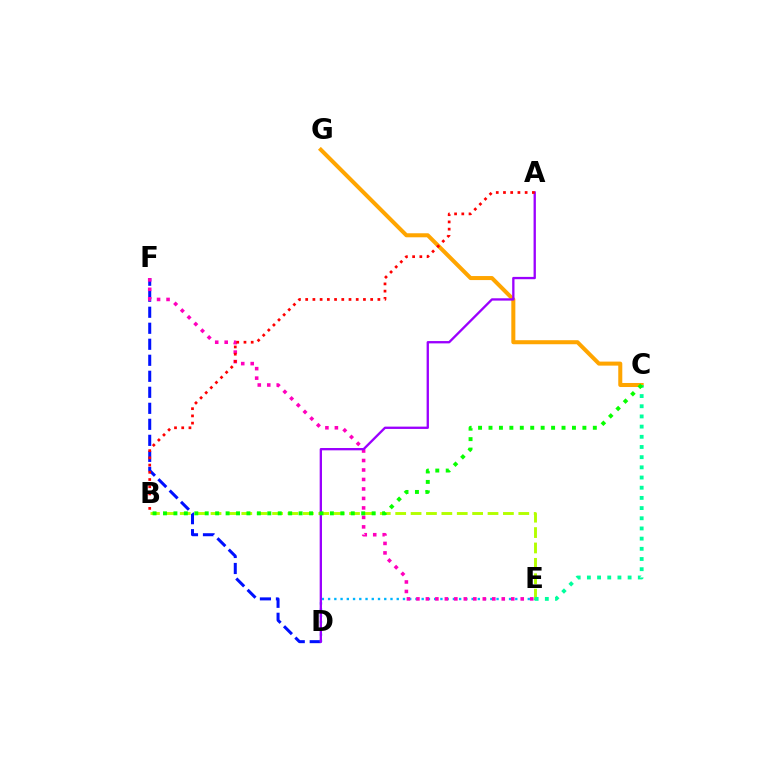{('C', 'G'): [{'color': '#ffa500', 'line_style': 'solid', 'thickness': 2.9}], ('D', 'F'): [{'color': '#0010ff', 'line_style': 'dashed', 'thickness': 2.18}], ('D', 'E'): [{'color': '#00b5ff', 'line_style': 'dotted', 'thickness': 1.7}], ('E', 'F'): [{'color': '#ff00bd', 'line_style': 'dotted', 'thickness': 2.58}], ('B', 'E'): [{'color': '#b3ff00', 'line_style': 'dashed', 'thickness': 2.09}], ('A', 'D'): [{'color': '#9b00ff', 'line_style': 'solid', 'thickness': 1.67}], ('C', 'E'): [{'color': '#00ff9d', 'line_style': 'dotted', 'thickness': 2.77}], ('B', 'C'): [{'color': '#08ff00', 'line_style': 'dotted', 'thickness': 2.83}], ('A', 'B'): [{'color': '#ff0000', 'line_style': 'dotted', 'thickness': 1.96}]}